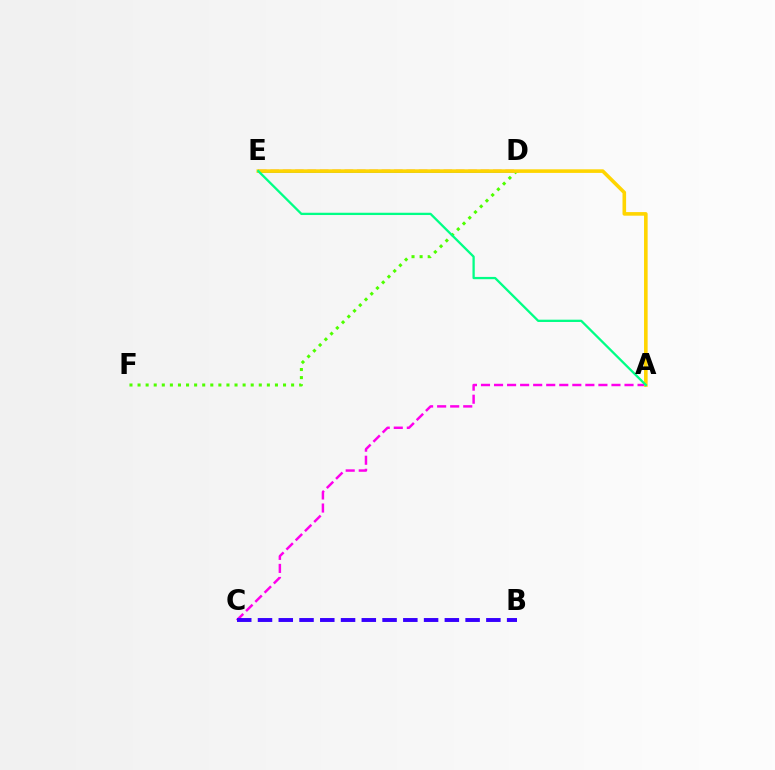{('A', 'C'): [{'color': '#ff00ed', 'line_style': 'dashed', 'thickness': 1.77}], ('D', 'F'): [{'color': '#4fff00', 'line_style': 'dotted', 'thickness': 2.2}], ('D', 'E'): [{'color': '#009eff', 'line_style': 'solid', 'thickness': 1.85}, {'color': '#ff0000', 'line_style': 'dashed', 'thickness': 1.68}], ('B', 'C'): [{'color': '#3700ff', 'line_style': 'dashed', 'thickness': 2.82}], ('A', 'E'): [{'color': '#ffd500', 'line_style': 'solid', 'thickness': 2.59}, {'color': '#00ff86', 'line_style': 'solid', 'thickness': 1.65}]}